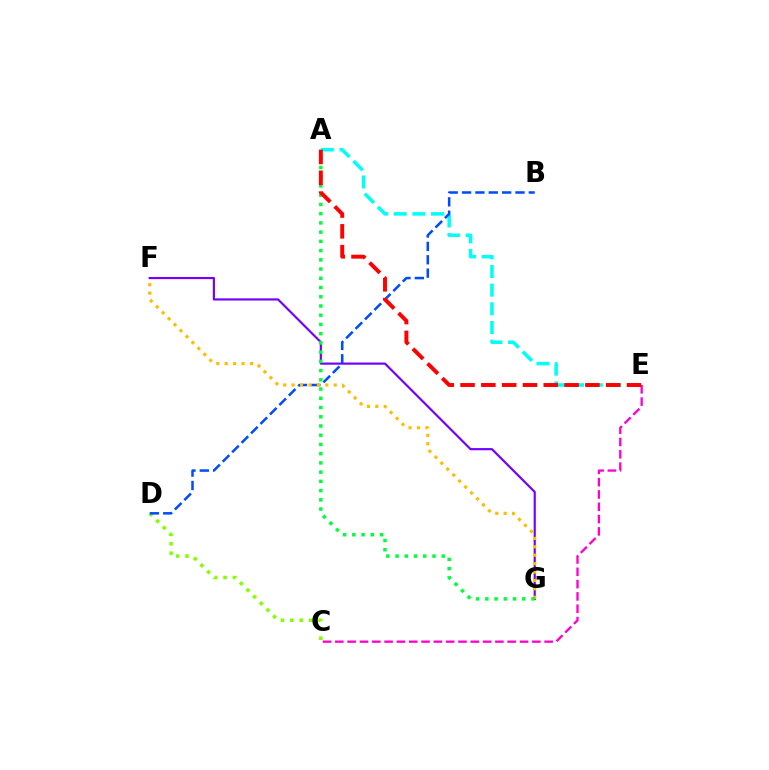{('A', 'E'): [{'color': '#00fff6', 'line_style': 'dashed', 'thickness': 2.54}, {'color': '#ff0000', 'line_style': 'dashed', 'thickness': 2.83}], ('C', 'E'): [{'color': '#ff00cf', 'line_style': 'dashed', 'thickness': 1.67}], ('C', 'D'): [{'color': '#84ff00', 'line_style': 'dotted', 'thickness': 2.55}], ('F', 'G'): [{'color': '#7200ff', 'line_style': 'solid', 'thickness': 1.56}, {'color': '#ffbd00', 'line_style': 'dotted', 'thickness': 2.29}], ('B', 'D'): [{'color': '#004bff', 'line_style': 'dashed', 'thickness': 1.82}], ('A', 'G'): [{'color': '#00ff39', 'line_style': 'dotted', 'thickness': 2.51}]}